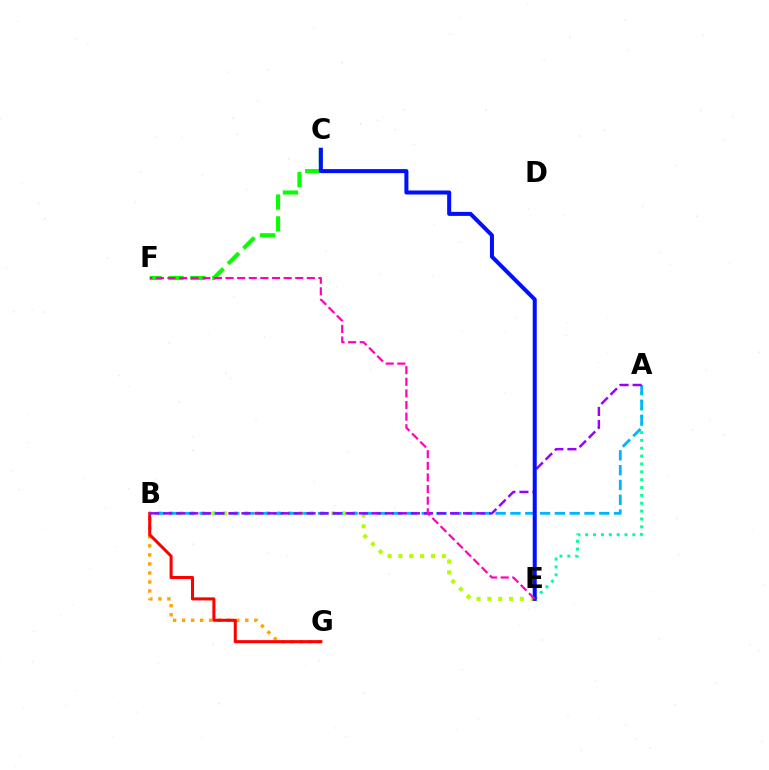{('B', 'G'): [{'color': '#ffa500', 'line_style': 'dotted', 'thickness': 2.45}, {'color': '#ff0000', 'line_style': 'solid', 'thickness': 2.19}], ('B', 'E'): [{'color': '#b3ff00', 'line_style': 'dotted', 'thickness': 2.94}], ('C', 'F'): [{'color': '#08ff00', 'line_style': 'dashed', 'thickness': 2.97}], ('A', 'E'): [{'color': '#00ff9d', 'line_style': 'dotted', 'thickness': 2.13}], ('A', 'B'): [{'color': '#00b5ff', 'line_style': 'dashed', 'thickness': 2.01}, {'color': '#9b00ff', 'line_style': 'dashed', 'thickness': 1.77}], ('C', 'E'): [{'color': '#0010ff', 'line_style': 'solid', 'thickness': 2.9}], ('E', 'F'): [{'color': '#ff00bd', 'line_style': 'dashed', 'thickness': 1.58}]}